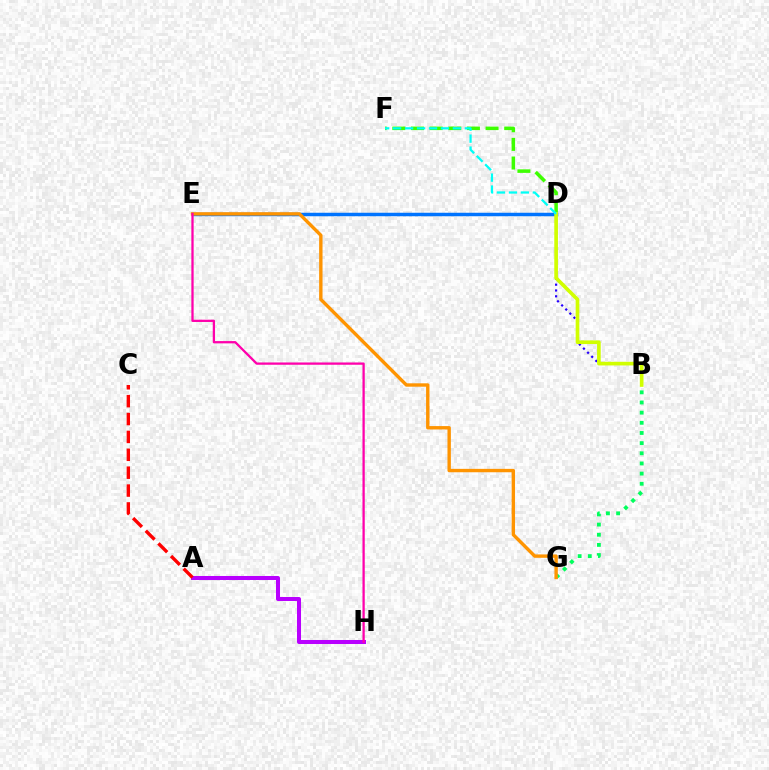{('B', 'D'): [{'color': '#2500ff', 'line_style': 'dotted', 'thickness': 1.58}, {'color': '#d1ff00', 'line_style': 'solid', 'thickness': 2.64}], ('D', 'E'): [{'color': '#0074ff', 'line_style': 'solid', 'thickness': 2.51}], ('B', 'G'): [{'color': '#00ff5c', 'line_style': 'dotted', 'thickness': 2.76}], ('A', 'H'): [{'color': '#b900ff', 'line_style': 'solid', 'thickness': 2.9}], ('E', 'G'): [{'color': '#ff9400', 'line_style': 'solid', 'thickness': 2.44}], ('A', 'C'): [{'color': '#ff0000', 'line_style': 'dashed', 'thickness': 2.43}], ('D', 'F'): [{'color': '#3dff00', 'line_style': 'dashed', 'thickness': 2.53}, {'color': '#00fff6', 'line_style': 'dashed', 'thickness': 1.62}], ('E', 'H'): [{'color': '#ff00ac', 'line_style': 'solid', 'thickness': 1.64}]}